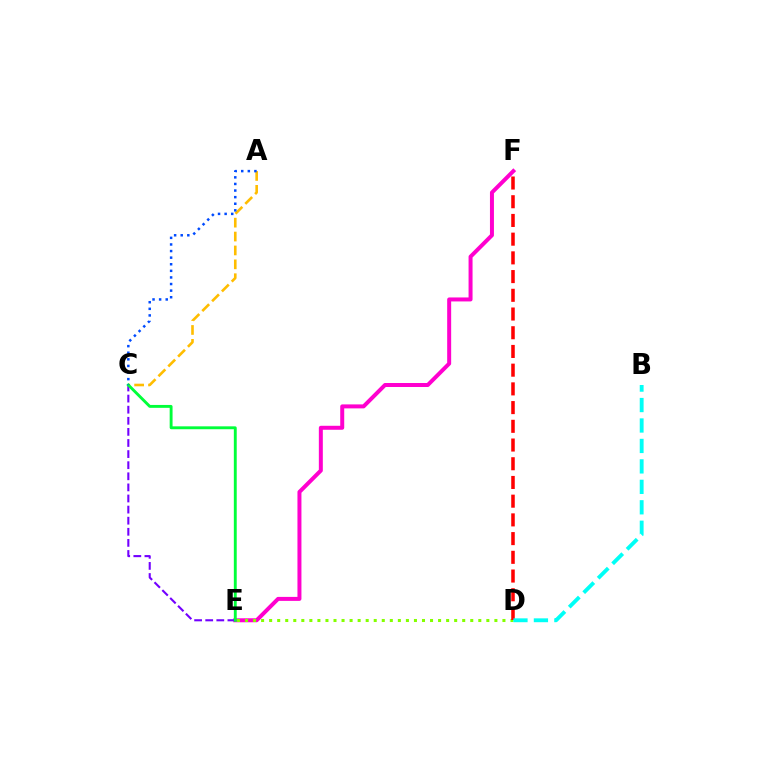{('E', 'F'): [{'color': '#ff00cf', 'line_style': 'solid', 'thickness': 2.87}], ('A', 'C'): [{'color': '#ffbd00', 'line_style': 'dashed', 'thickness': 1.89}, {'color': '#004bff', 'line_style': 'dotted', 'thickness': 1.79}], ('D', 'E'): [{'color': '#84ff00', 'line_style': 'dotted', 'thickness': 2.19}], ('D', 'F'): [{'color': '#ff0000', 'line_style': 'dashed', 'thickness': 2.54}], ('C', 'E'): [{'color': '#7200ff', 'line_style': 'dashed', 'thickness': 1.51}, {'color': '#00ff39', 'line_style': 'solid', 'thickness': 2.08}], ('B', 'D'): [{'color': '#00fff6', 'line_style': 'dashed', 'thickness': 2.78}]}